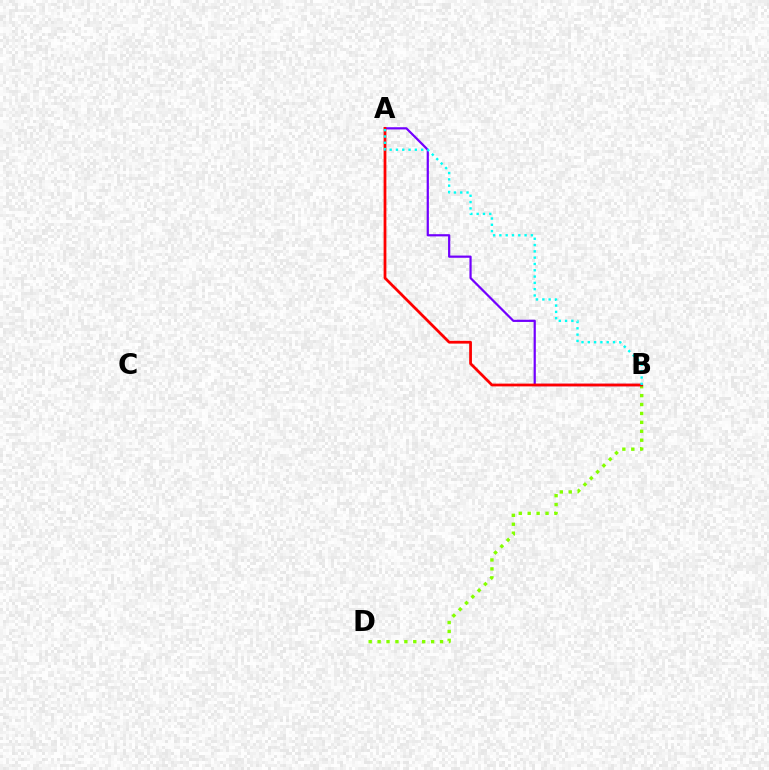{('B', 'D'): [{'color': '#84ff00', 'line_style': 'dotted', 'thickness': 2.42}], ('A', 'B'): [{'color': '#7200ff', 'line_style': 'solid', 'thickness': 1.59}, {'color': '#ff0000', 'line_style': 'solid', 'thickness': 1.99}, {'color': '#00fff6', 'line_style': 'dotted', 'thickness': 1.71}]}